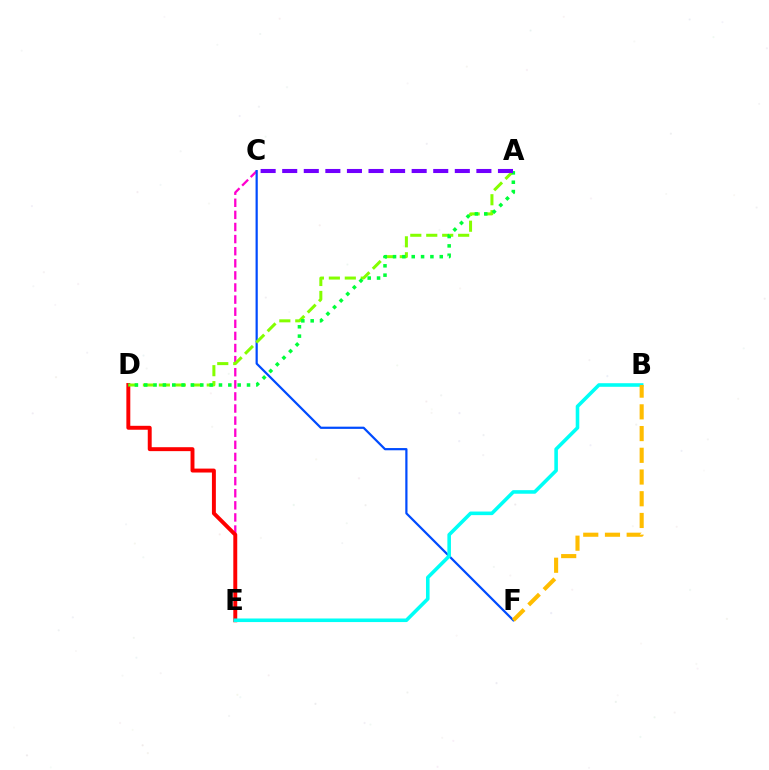{('C', 'E'): [{'color': '#ff00cf', 'line_style': 'dashed', 'thickness': 1.64}], ('D', 'E'): [{'color': '#ff0000', 'line_style': 'solid', 'thickness': 2.83}], ('C', 'F'): [{'color': '#004bff', 'line_style': 'solid', 'thickness': 1.6}], ('A', 'D'): [{'color': '#84ff00', 'line_style': 'dashed', 'thickness': 2.17}, {'color': '#00ff39', 'line_style': 'dotted', 'thickness': 2.54}], ('B', 'E'): [{'color': '#00fff6', 'line_style': 'solid', 'thickness': 2.58}], ('B', 'F'): [{'color': '#ffbd00', 'line_style': 'dashed', 'thickness': 2.95}], ('A', 'C'): [{'color': '#7200ff', 'line_style': 'dashed', 'thickness': 2.93}]}